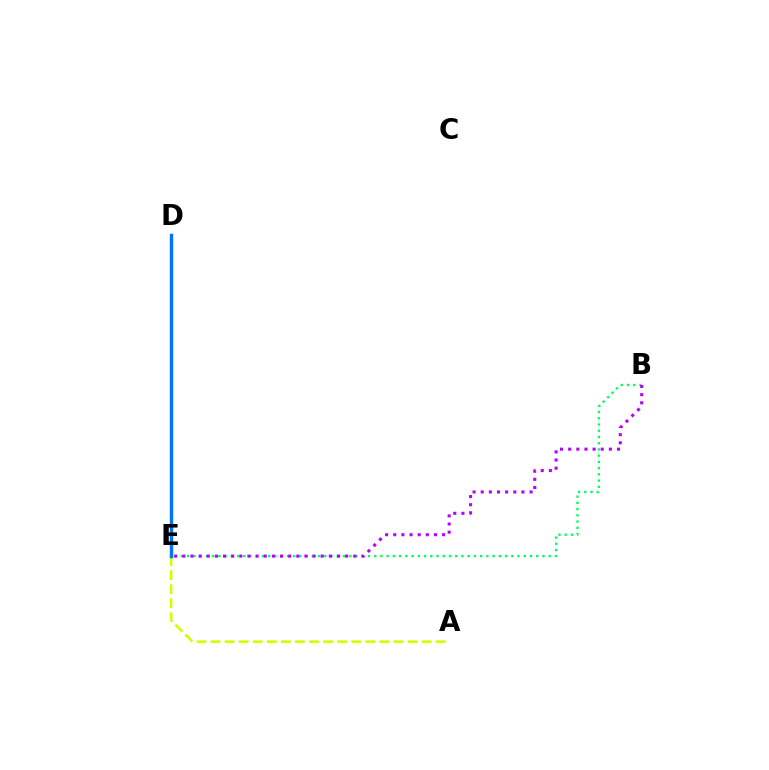{('B', 'E'): [{'color': '#00ff5c', 'line_style': 'dotted', 'thickness': 1.69}, {'color': '#b900ff', 'line_style': 'dotted', 'thickness': 2.21}], ('A', 'E'): [{'color': '#d1ff00', 'line_style': 'dashed', 'thickness': 1.91}], ('D', 'E'): [{'color': '#ff0000', 'line_style': 'dashed', 'thickness': 1.92}, {'color': '#0074ff', 'line_style': 'solid', 'thickness': 2.45}]}